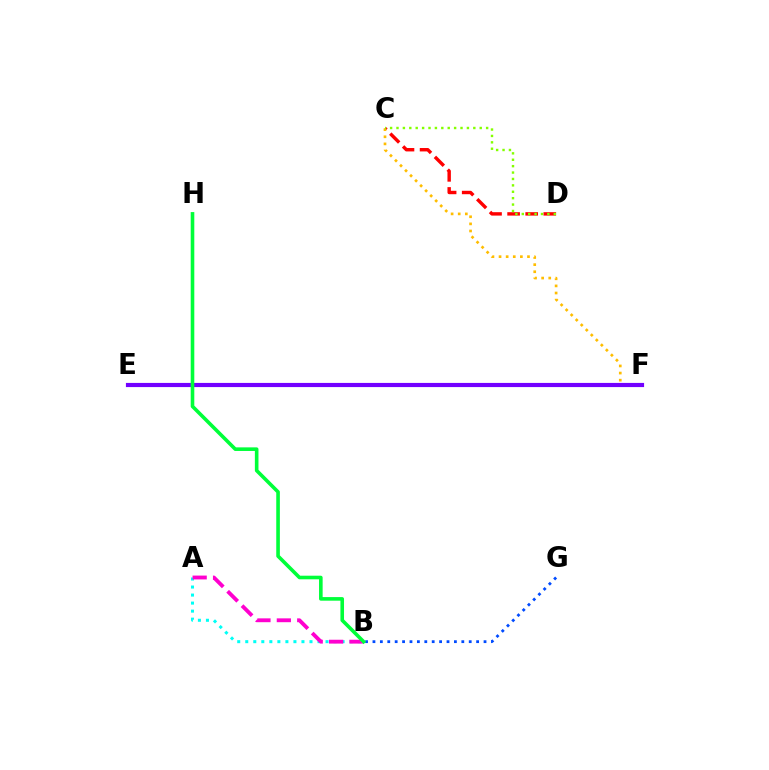{('B', 'G'): [{'color': '#004bff', 'line_style': 'dotted', 'thickness': 2.01}], ('A', 'B'): [{'color': '#00fff6', 'line_style': 'dotted', 'thickness': 2.18}, {'color': '#ff00cf', 'line_style': 'dashed', 'thickness': 2.77}], ('C', 'D'): [{'color': '#ff0000', 'line_style': 'dashed', 'thickness': 2.46}, {'color': '#84ff00', 'line_style': 'dotted', 'thickness': 1.74}], ('C', 'F'): [{'color': '#ffbd00', 'line_style': 'dotted', 'thickness': 1.93}], ('E', 'F'): [{'color': '#7200ff', 'line_style': 'solid', 'thickness': 3.0}], ('B', 'H'): [{'color': '#00ff39', 'line_style': 'solid', 'thickness': 2.6}]}